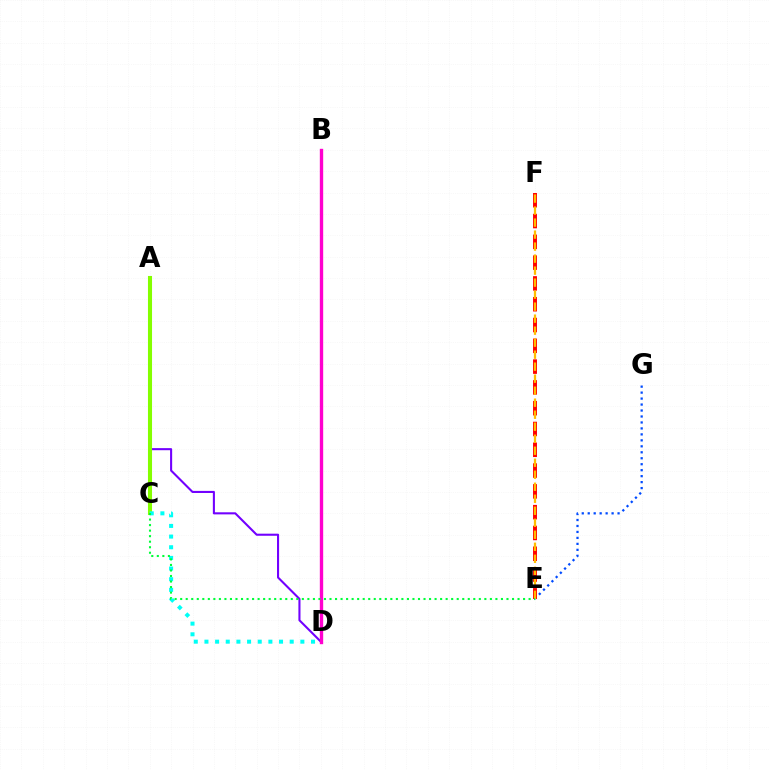{('A', 'D'): [{'color': '#7200ff', 'line_style': 'solid', 'thickness': 1.5}], ('E', 'G'): [{'color': '#004bff', 'line_style': 'dotted', 'thickness': 1.62}], ('A', 'C'): [{'color': '#84ff00', 'line_style': 'solid', 'thickness': 2.94}], ('C', 'D'): [{'color': '#00fff6', 'line_style': 'dotted', 'thickness': 2.9}], ('E', 'F'): [{'color': '#ff0000', 'line_style': 'dashed', 'thickness': 2.82}, {'color': '#ffbd00', 'line_style': 'dashed', 'thickness': 1.63}], ('B', 'D'): [{'color': '#ff00cf', 'line_style': 'solid', 'thickness': 2.42}], ('C', 'E'): [{'color': '#00ff39', 'line_style': 'dotted', 'thickness': 1.5}]}